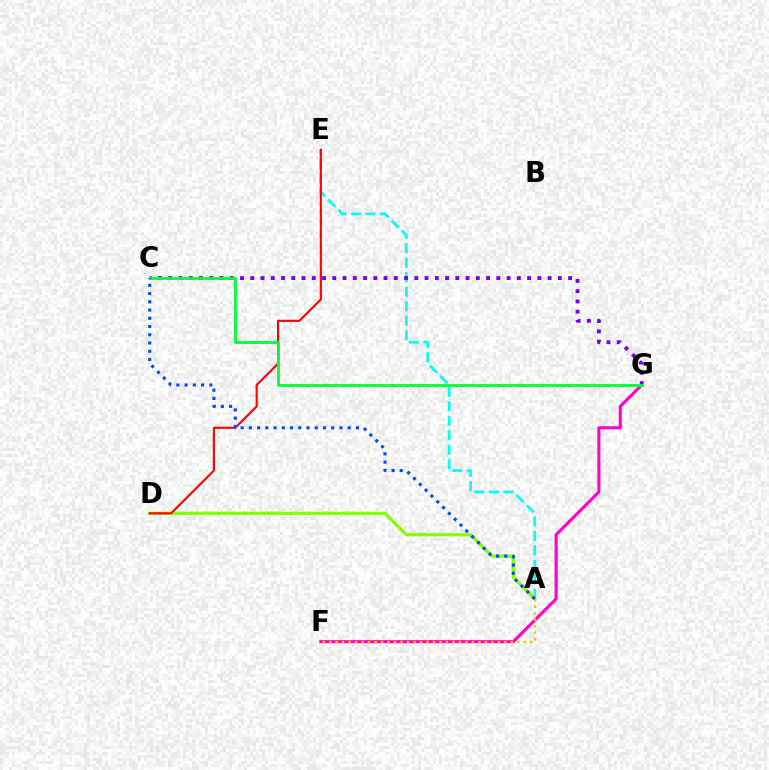{('A', 'E'): [{'color': '#00fff6', 'line_style': 'dashed', 'thickness': 1.97}], ('F', 'G'): [{'color': '#ff00cf', 'line_style': 'solid', 'thickness': 2.22}], ('A', 'D'): [{'color': '#84ff00', 'line_style': 'solid', 'thickness': 2.34}], ('D', 'E'): [{'color': '#ff0000', 'line_style': 'solid', 'thickness': 1.52}], ('C', 'G'): [{'color': '#7200ff', 'line_style': 'dotted', 'thickness': 2.79}, {'color': '#00ff39', 'line_style': 'solid', 'thickness': 2.03}], ('A', 'F'): [{'color': '#ffbd00', 'line_style': 'dotted', 'thickness': 1.76}], ('A', 'C'): [{'color': '#004bff', 'line_style': 'dotted', 'thickness': 2.24}]}